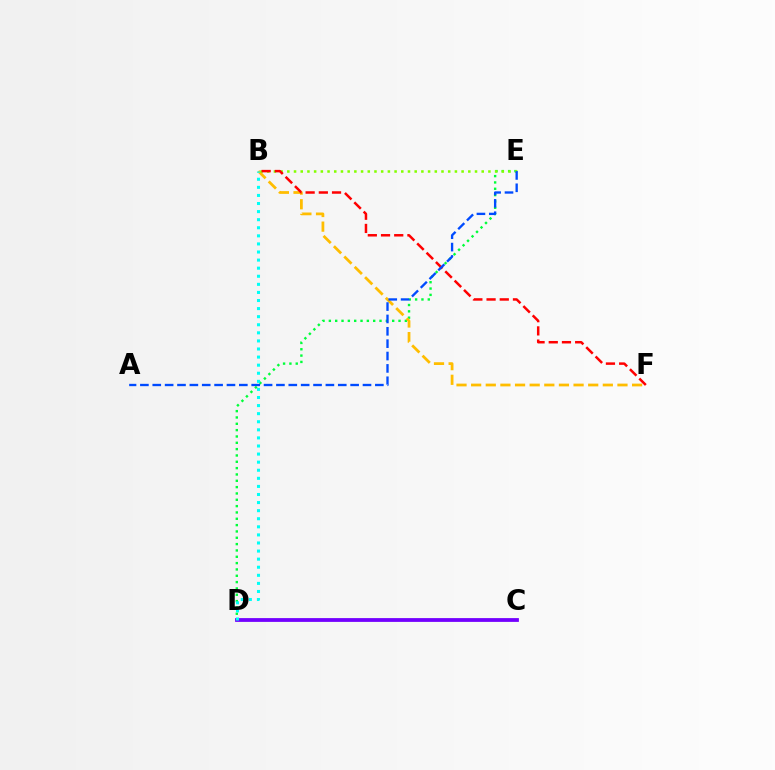{('C', 'D'): [{'color': '#ff00cf', 'line_style': 'solid', 'thickness': 1.54}, {'color': '#7200ff', 'line_style': 'solid', 'thickness': 2.72}], ('D', 'E'): [{'color': '#00ff39', 'line_style': 'dotted', 'thickness': 1.72}], ('B', 'F'): [{'color': '#ffbd00', 'line_style': 'dashed', 'thickness': 1.99}, {'color': '#ff0000', 'line_style': 'dashed', 'thickness': 1.79}], ('B', 'E'): [{'color': '#84ff00', 'line_style': 'dotted', 'thickness': 1.82}], ('B', 'D'): [{'color': '#00fff6', 'line_style': 'dotted', 'thickness': 2.2}], ('A', 'E'): [{'color': '#004bff', 'line_style': 'dashed', 'thickness': 1.68}]}